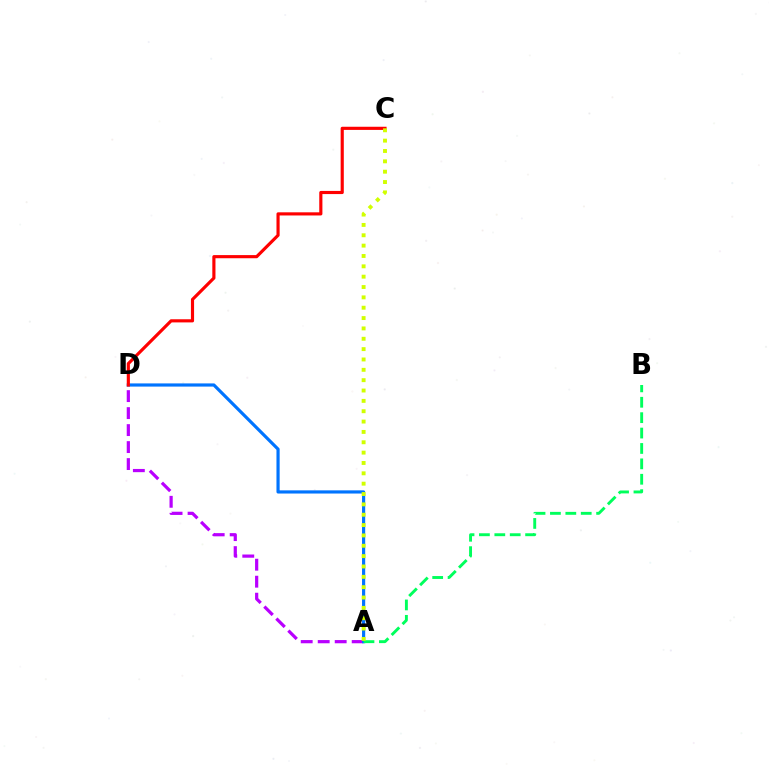{('A', 'D'): [{'color': '#b900ff', 'line_style': 'dashed', 'thickness': 2.31}, {'color': '#0074ff', 'line_style': 'solid', 'thickness': 2.29}], ('A', 'B'): [{'color': '#00ff5c', 'line_style': 'dashed', 'thickness': 2.09}], ('C', 'D'): [{'color': '#ff0000', 'line_style': 'solid', 'thickness': 2.27}], ('A', 'C'): [{'color': '#d1ff00', 'line_style': 'dotted', 'thickness': 2.81}]}